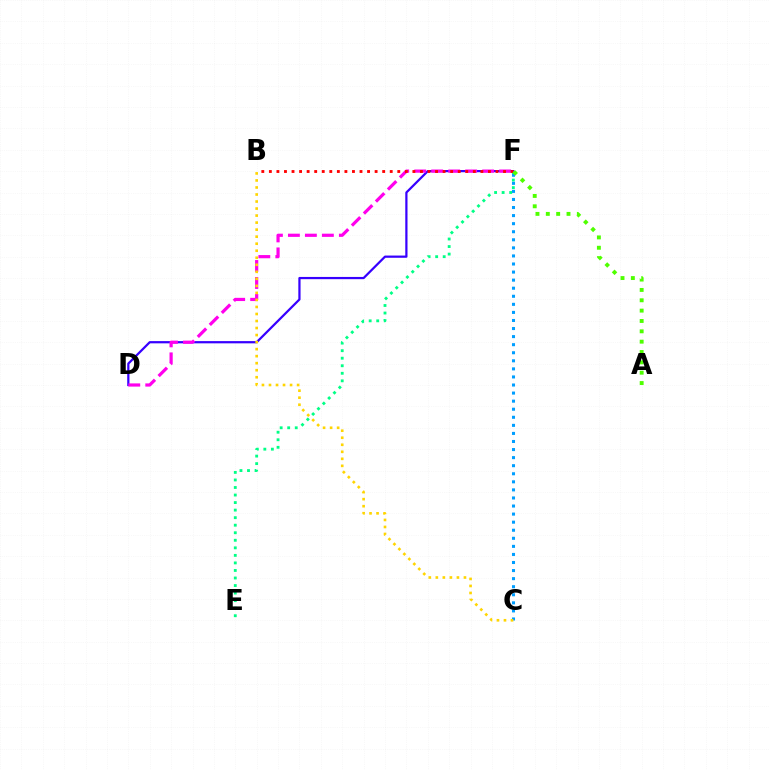{('D', 'F'): [{'color': '#3700ff', 'line_style': 'solid', 'thickness': 1.61}, {'color': '#ff00ed', 'line_style': 'dashed', 'thickness': 2.31}], ('E', 'F'): [{'color': '#00ff86', 'line_style': 'dotted', 'thickness': 2.05}], ('C', 'F'): [{'color': '#009eff', 'line_style': 'dotted', 'thickness': 2.19}], ('B', 'C'): [{'color': '#ffd500', 'line_style': 'dotted', 'thickness': 1.91}], ('B', 'F'): [{'color': '#ff0000', 'line_style': 'dotted', 'thickness': 2.05}], ('A', 'F'): [{'color': '#4fff00', 'line_style': 'dotted', 'thickness': 2.81}]}